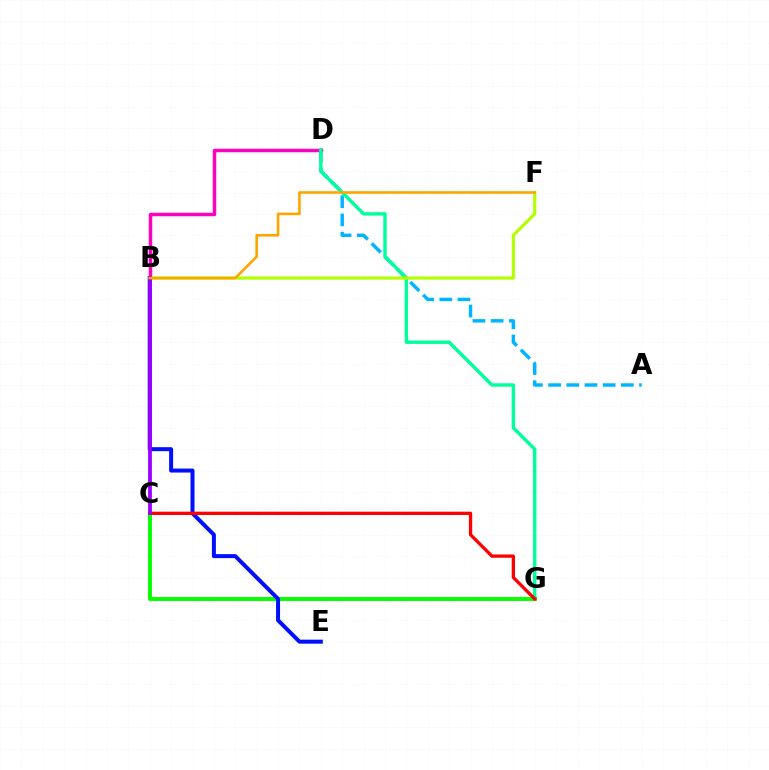{('A', 'D'): [{'color': '#00b5ff', 'line_style': 'dashed', 'thickness': 2.47}], ('B', 'D'): [{'color': '#ff00bd', 'line_style': 'solid', 'thickness': 2.49}], ('D', 'G'): [{'color': '#00ff9d', 'line_style': 'solid', 'thickness': 2.46}], ('B', 'F'): [{'color': '#b3ff00', 'line_style': 'solid', 'thickness': 2.28}, {'color': '#ffa500', 'line_style': 'solid', 'thickness': 1.89}], ('C', 'G'): [{'color': '#08ff00', 'line_style': 'solid', 'thickness': 2.83}, {'color': '#ff0000', 'line_style': 'solid', 'thickness': 2.37}], ('B', 'E'): [{'color': '#0010ff', 'line_style': 'solid', 'thickness': 2.88}], ('B', 'C'): [{'color': '#9b00ff', 'line_style': 'solid', 'thickness': 2.73}]}